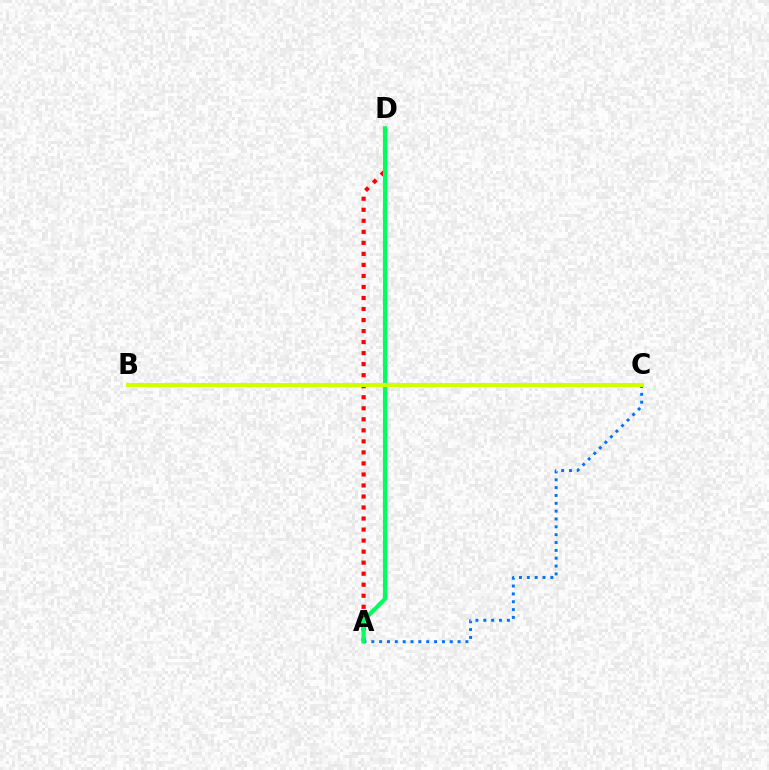{('A', 'D'): [{'color': '#ff0000', 'line_style': 'dotted', 'thickness': 3.0}, {'color': '#00ff5c', 'line_style': 'solid', 'thickness': 2.98}], ('A', 'C'): [{'color': '#0074ff', 'line_style': 'dotted', 'thickness': 2.13}], ('B', 'C'): [{'color': '#b900ff', 'line_style': 'dashed', 'thickness': 2.81}, {'color': '#d1ff00', 'line_style': 'solid', 'thickness': 2.91}]}